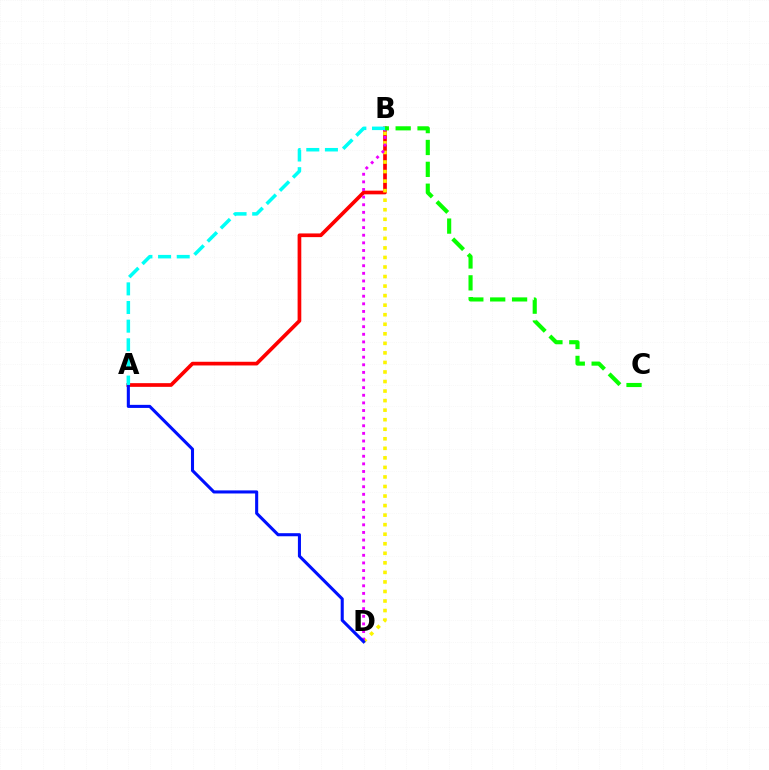{('A', 'B'): [{'color': '#ff0000', 'line_style': 'solid', 'thickness': 2.66}, {'color': '#00fff6', 'line_style': 'dashed', 'thickness': 2.53}], ('B', 'D'): [{'color': '#fcf500', 'line_style': 'dotted', 'thickness': 2.59}, {'color': '#ee00ff', 'line_style': 'dotted', 'thickness': 2.07}], ('B', 'C'): [{'color': '#08ff00', 'line_style': 'dashed', 'thickness': 2.97}], ('A', 'D'): [{'color': '#0010ff', 'line_style': 'solid', 'thickness': 2.21}]}